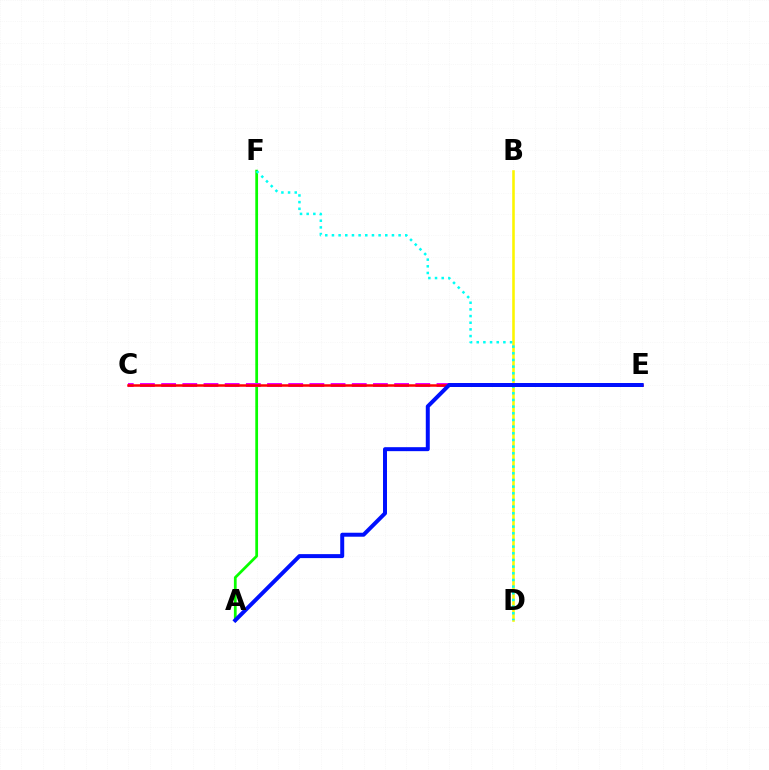{('B', 'D'): [{'color': '#fcf500', 'line_style': 'solid', 'thickness': 1.86}], ('A', 'F'): [{'color': '#08ff00', 'line_style': 'solid', 'thickness': 1.98}], ('C', 'E'): [{'color': '#ee00ff', 'line_style': 'dashed', 'thickness': 2.88}, {'color': '#ff0000', 'line_style': 'solid', 'thickness': 1.81}], ('D', 'F'): [{'color': '#00fff6', 'line_style': 'dotted', 'thickness': 1.81}], ('A', 'E'): [{'color': '#0010ff', 'line_style': 'solid', 'thickness': 2.86}]}